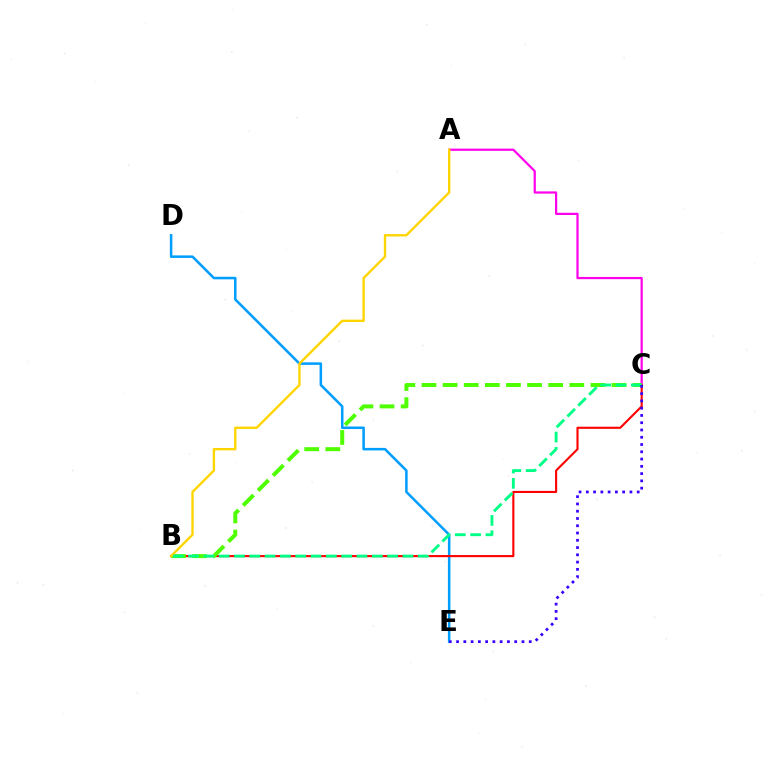{('A', 'C'): [{'color': '#ff00ed', 'line_style': 'solid', 'thickness': 1.6}], ('D', 'E'): [{'color': '#009eff', 'line_style': 'solid', 'thickness': 1.82}], ('B', 'C'): [{'color': '#ff0000', 'line_style': 'solid', 'thickness': 1.52}, {'color': '#4fff00', 'line_style': 'dashed', 'thickness': 2.87}, {'color': '#00ff86', 'line_style': 'dashed', 'thickness': 2.08}], ('A', 'B'): [{'color': '#ffd500', 'line_style': 'solid', 'thickness': 1.71}], ('C', 'E'): [{'color': '#3700ff', 'line_style': 'dotted', 'thickness': 1.98}]}